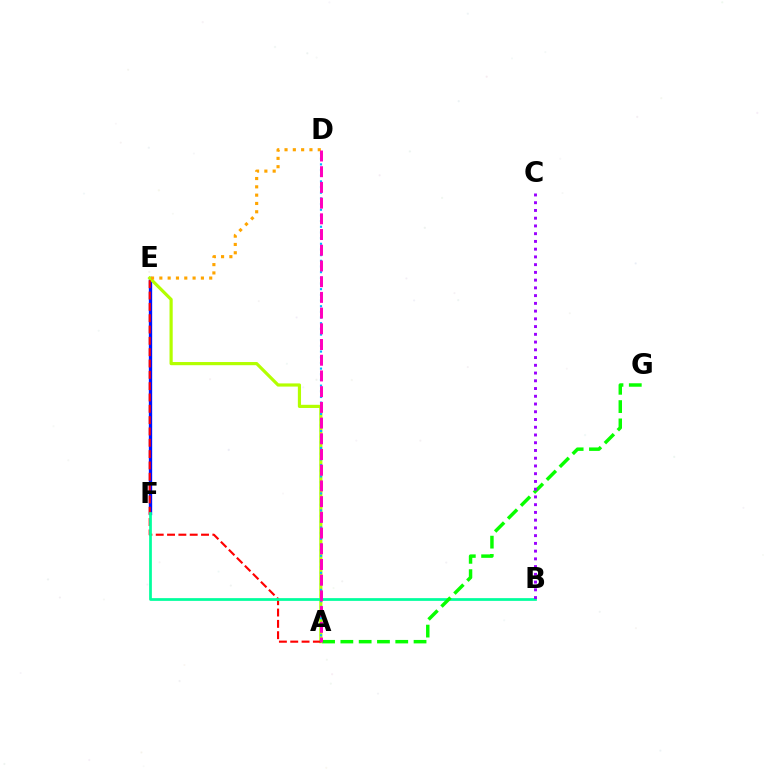{('E', 'F'): [{'color': '#0010ff', 'line_style': 'solid', 'thickness': 2.4}], ('A', 'E'): [{'color': '#b3ff00', 'line_style': 'solid', 'thickness': 2.29}, {'color': '#ff0000', 'line_style': 'dashed', 'thickness': 1.54}], ('B', 'F'): [{'color': '#00ff9d', 'line_style': 'solid', 'thickness': 1.97}], ('D', 'E'): [{'color': '#ffa500', 'line_style': 'dotted', 'thickness': 2.26}], ('A', 'G'): [{'color': '#08ff00', 'line_style': 'dashed', 'thickness': 2.49}], ('A', 'D'): [{'color': '#00b5ff', 'line_style': 'dotted', 'thickness': 1.54}, {'color': '#ff00bd', 'line_style': 'dashed', 'thickness': 2.13}], ('B', 'C'): [{'color': '#9b00ff', 'line_style': 'dotted', 'thickness': 2.1}]}